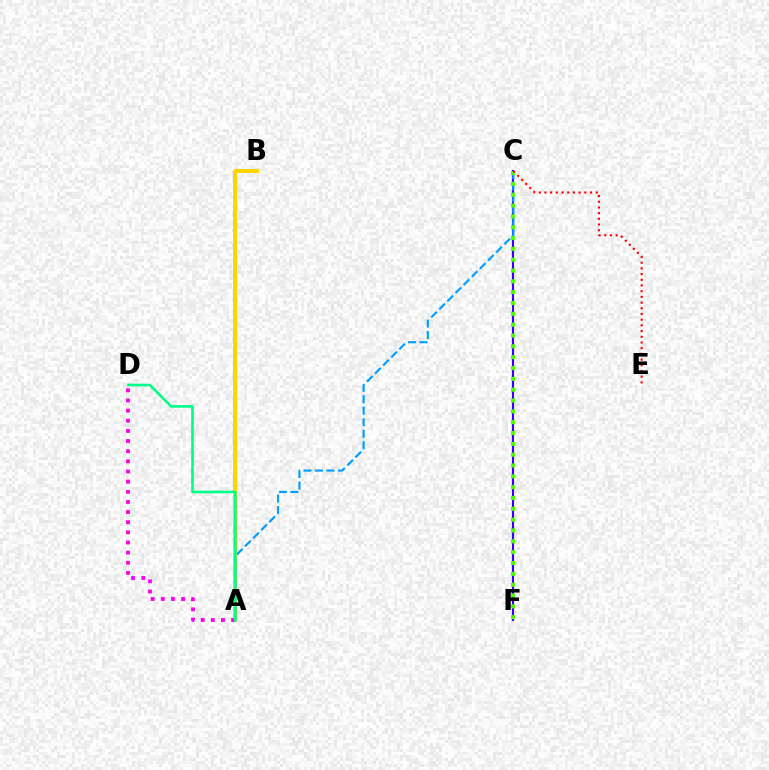{('A', 'B'): [{'color': '#ffd500', 'line_style': 'solid', 'thickness': 2.89}], ('A', 'D'): [{'color': '#ff00ed', 'line_style': 'dotted', 'thickness': 2.76}, {'color': '#00ff86', 'line_style': 'solid', 'thickness': 1.89}], ('C', 'F'): [{'color': '#3700ff', 'line_style': 'solid', 'thickness': 1.51}, {'color': '#4fff00', 'line_style': 'dotted', 'thickness': 2.94}], ('A', 'C'): [{'color': '#009eff', 'line_style': 'dashed', 'thickness': 1.56}], ('C', 'E'): [{'color': '#ff0000', 'line_style': 'dotted', 'thickness': 1.55}]}